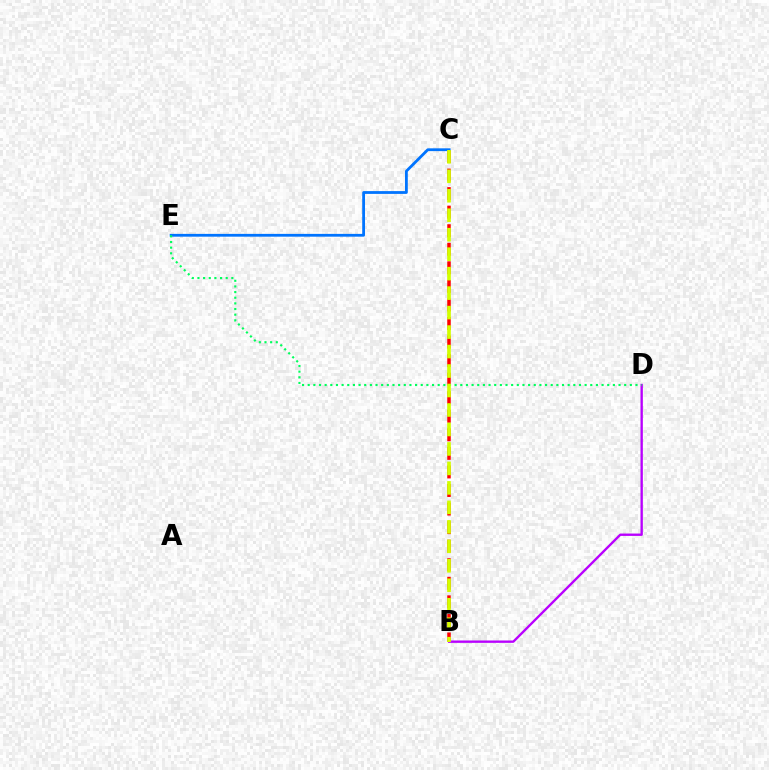{('B', 'C'): [{'color': '#ff0000', 'line_style': 'dashed', 'thickness': 2.52}, {'color': '#d1ff00', 'line_style': 'dashed', 'thickness': 2.65}], ('B', 'D'): [{'color': '#b900ff', 'line_style': 'solid', 'thickness': 1.7}], ('C', 'E'): [{'color': '#0074ff', 'line_style': 'solid', 'thickness': 2.01}], ('D', 'E'): [{'color': '#00ff5c', 'line_style': 'dotted', 'thickness': 1.54}]}